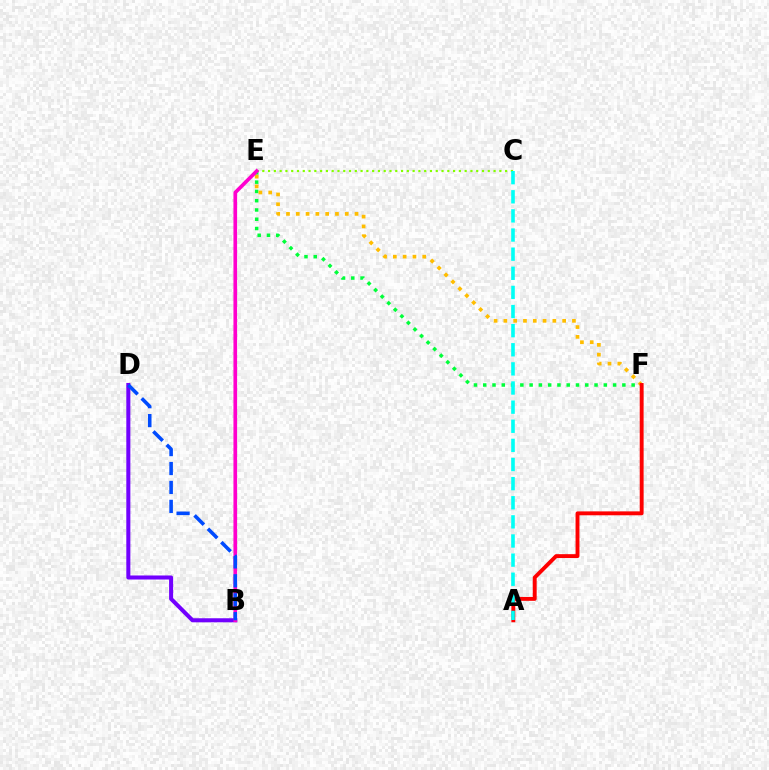{('B', 'D'): [{'color': '#7200ff', 'line_style': 'solid', 'thickness': 2.91}, {'color': '#004bff', 'line_style': 'dashed', 'thickness': 2.57}], ('E', 'F'): [{'color': '#00ff39', 'line_style': 'dotted', 'thickness': 2.52}, {'color': '#ffbd00', 'line_style': 'dotted', 'thickness': 2.66}], ('A', 'F'): [{'color': '#ff0000', 'line_style': 'solid', 'thickness': 2.8}], ('C', 'E'): [{'color': '#84ff00', 'line_style': 'dotted', 'thickness': 1.57}], ('B', 'E'): [{'color': '#ff00cf', 'line_style': 'solid', 'thickness': 2.64}], ('A', 'C'): [{'color': '#00fff6', 'line_style': 'dashed', 'thickness': 2.6}]}